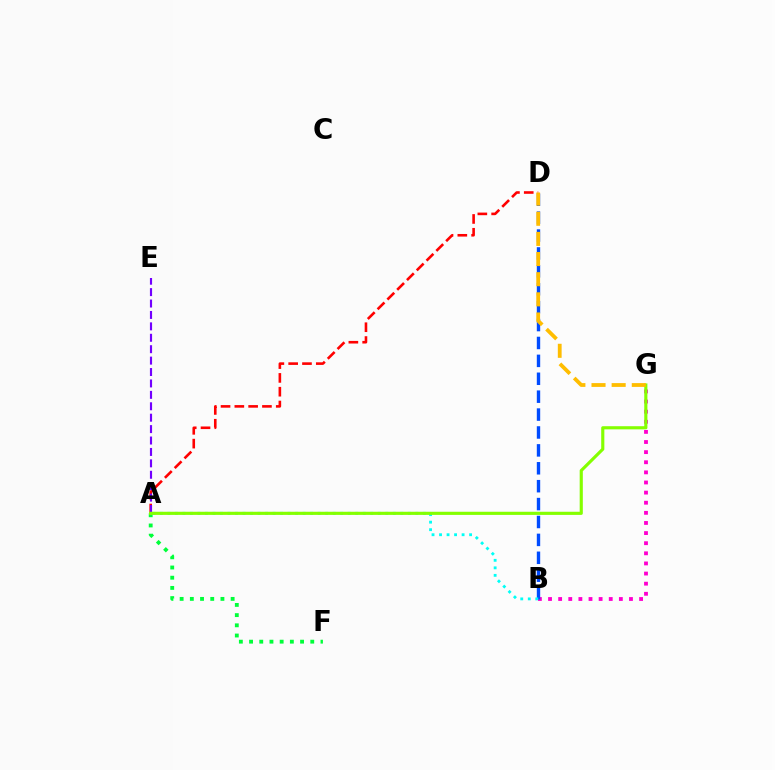{('A', 'D'): [{'color': '#ff0000', 'line_style': 'dashed', 'thickness': 1.88}], ('B', 'G'): [{'color': '#ff00cf', 'line_style': 'dotted', 'thickness': 2.75}], ('A', 'E'): [{'color': '#7200ff', 'line_style': 'dashed', 'thickness': 1.55}], ('B', 'D'): [{'color': '#004bff', 'line_style': 'dashed', 'thickness': 2.43}], ('A', 'B'): [{'color': '#00fff6', 'line_style': 'dotted', 'thickness': 2.04}], ('A', 'F'): [{'color': '#00ff39', 'line_style': 'dotted', 'thickness': 2.77}], ('A', 'G'): [{'color': '#84ff00', 'line_style': 'solid', 'thickness': 2.26}], ('D', 'G'): [{'color': '#ffbd00', 'line_style': 'dashed', 'thickness': 2.74}]}